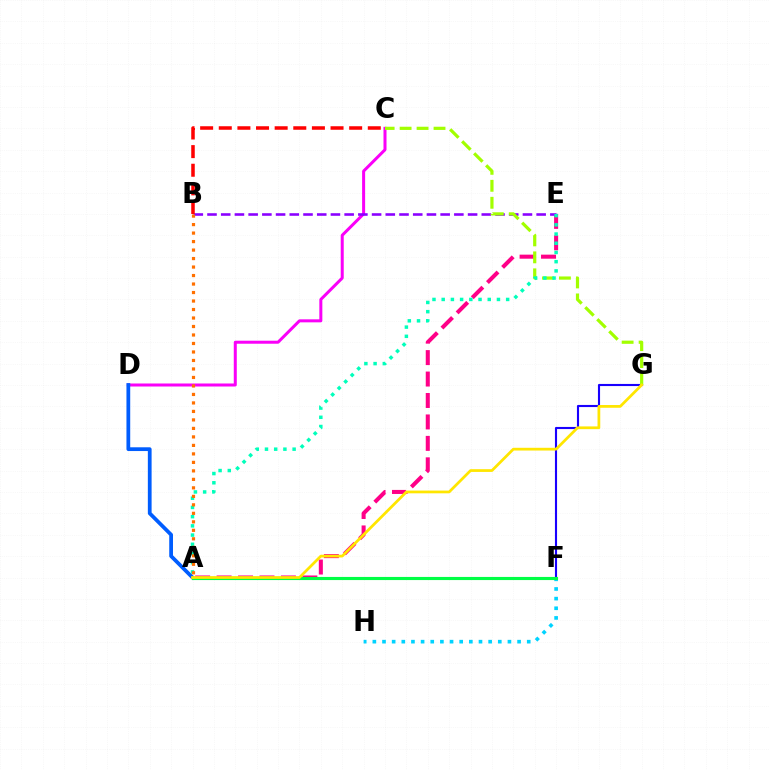{('A', 'E'): [{'color': '#ff0088', 'line_style': 'dashed', 'thickness': 2.91}, {'color': '#00ffbb', 'line_style': 'dotted', 'thickness': 2.5}], ('F', 'G'): [{'color': '#1900ff', 'line_style': 'solid', 'thickness': 1.53}], ('C', 'D'): [{'color': '#fa00f9', 'line_style': 'solid', 'thickness': 2.17}], ('A', 'D'): [{'color': '#005dff', 'line_style': 'solid', 'thickness': 2.71}], ('B', 'E'): [{'color': '#8a00ff', 'line_style': 'dashed', 'thickness': 1.86}], ('A', 'F'): [{'color': '#31ff00', 'line_style': 'solid', 'thickness': 2.17}, {'color': '#00ff45', 'line_style': 'solid', 'thickness': 2.24}], ('F', 'H'): [{'color': '#00d3ff', 'line_style': 'dotted', 'thickness': 2.62}], ('C', 'G'): [{'color': '#a2ff00', 'line_style': 'dashed', 'thickness': 2.3}], ('B', 'C'): [{'color': '#ff0000', 'line_style': 'dashed', 'thickness': 2.53}], ('A', 'G'): [{'color': '#ffe600', 'line_style': 'solid', 'thickness': 1.98}], ('A', 'B'): [{'color': '#ff7000', 'line_style': 'dotted', 'thickness': 2.31}]}